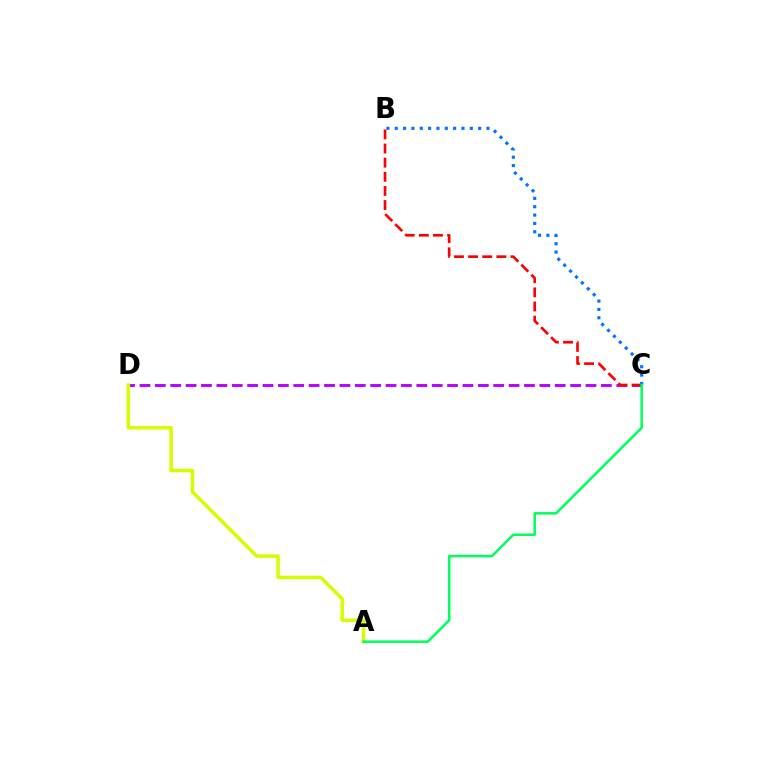{('C', 'D'): [{'color': '#b900ff', 'line_style': 'dashed', 'thickness': 2.09}], ('A', 'D'): [{'color': '#d1ff00', 'line_style': 'solid', 'thickness': 2.52}], ('B', 'C'): [{'color': '#ff0000', 'line_style': 'dashed', 'thickness': 1.92}, {'color': '#0074ff', 'line_style': 'dotted', 'thickness': 2.27}], ('A', 'C'): [{'color': '#00ff5c', 'line_style': 'solid', 'thickness': 1.81}]}